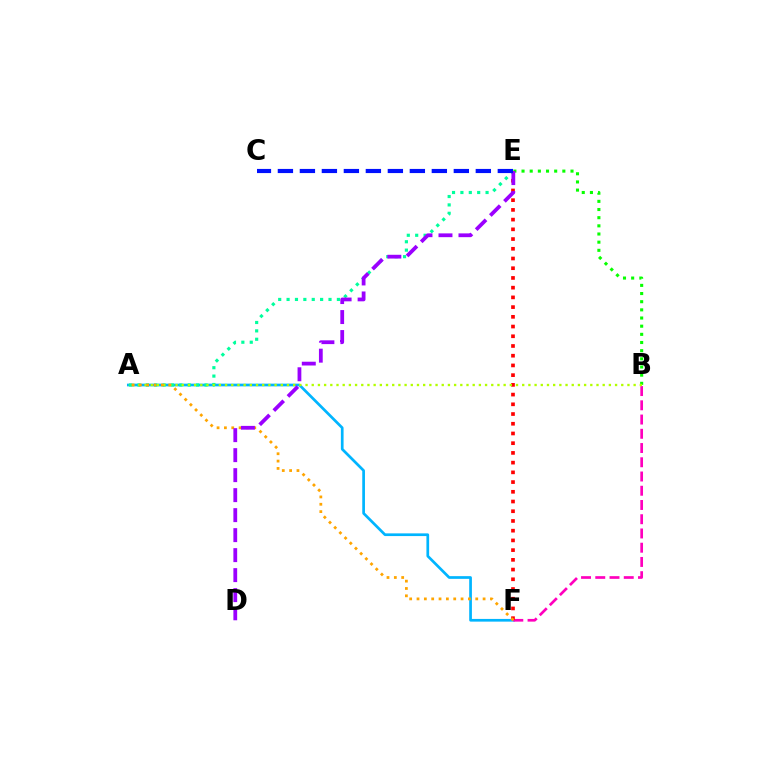{('A', 'F'): [{'color': '#00b5ff', 'line_style': 'solid', 'thickness': 1.95}, {'color': '#ffa500', 'line_style': 'dotted', 'thickness': 2.0}], ('B', 'E'): [{'color': '#08ff00', 'line_style': 'dotted', 'thickness': 2.22}], ('B', 'F'): [{'color': '#ff00bd', 'line_style': 'dashed', 'thickness': 1.93}], ('A', 'E'): [{'color': '#00ff9d', 'line_style': 'dotted', 'thickness': 2.28}], ('E', 'F'): [{'color': '#ff0000', 'line_style': 'dotted', 'thickness': 2.64}], ('A', 'B'): [{'color': '#b3ff00', 'line_style': 'dotted', 'thickness': 1.68}], ('D', 'E'): [{'color': '#9b00ff', 'line_style': 'dashed', 'thickness': 2.72}], ('C', 'E'): [{'color': '#0010ff', 'line_style': 'dashed', 'thickness': 2.99}]}